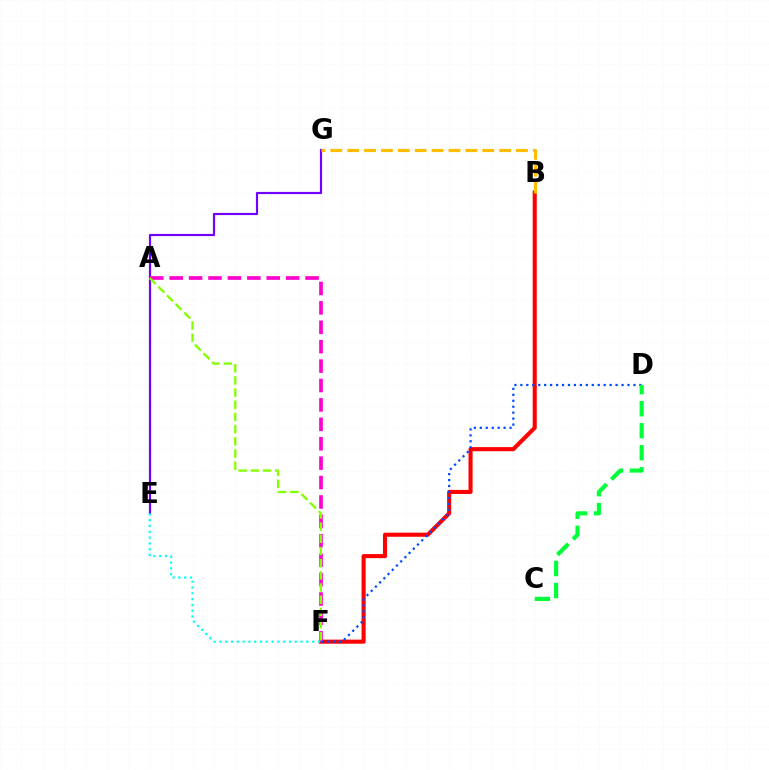{('B', 'F'): [{'color': '#ff0000', 'line_style': 'solid', 'thickness': 2.94}], ('E', 'G'): [{'color': '#7200ff', 'line_style': 'solid', 'thickness': 1.58}], ('A', 'F'): [{'color': '#ff00cf', 'line_style': 'dashed', 'thickness': 2.64}, {'color': '#84ff00', 'line_style': 'dashed', 'thickness': 1.65}], ('D', 'F'): [{'color': '#004bff', 'line_style': 'dotted', 'thickness': 1.62}], ('B', 'G'): [{'color': '#ffbd00', 'line_style': 'dashed', 'thickness': 2.29}], ('C', 'D'): [{'color': '#00ff39', 'line_style': 'dashed', 'thickness': 2.99}], ('E', 'F'): [{'color': '#00fff6', 'line_style': 'dotted', 'thickness': 1.57}]}